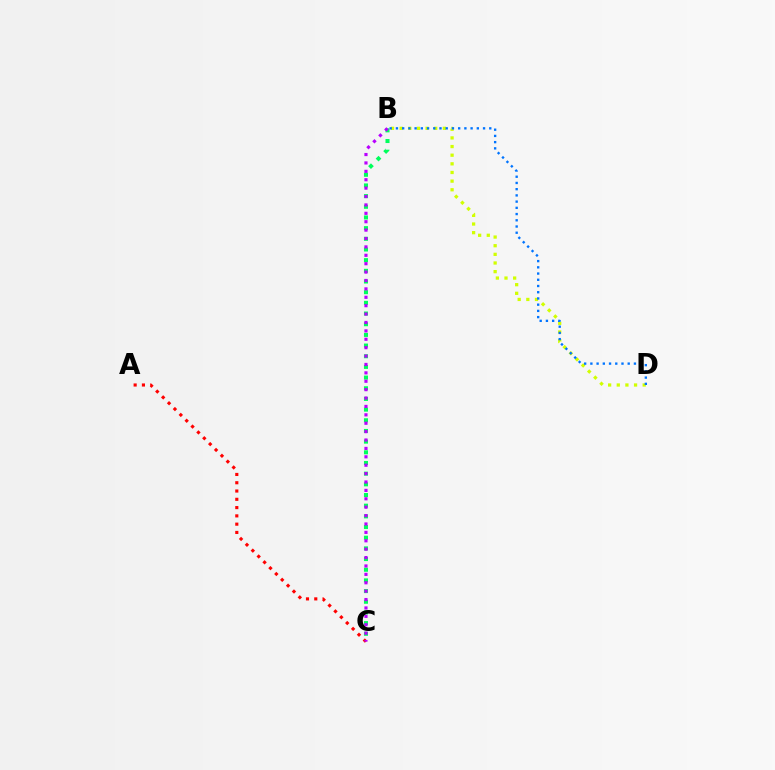{('B', 'C'): [{'color': '#00ff5c', 'line_style': 'dotted', 'thickness': 2.9}, {'color': '#b900ff', 'line_style': 'dotted', 'thickness': 2.28}], ('B', 'D'): [{'color': '#d1ff00', 'line_style': 'dotted', 'thickness': 2.35}, {'color': '#0074ff', 'line_style': 'dotted', 'thickness': 1.69}], ('A', 'C'): [{'color': '#ff0000', 'line_style': 'dotted', 'thickness': 2.25}]}